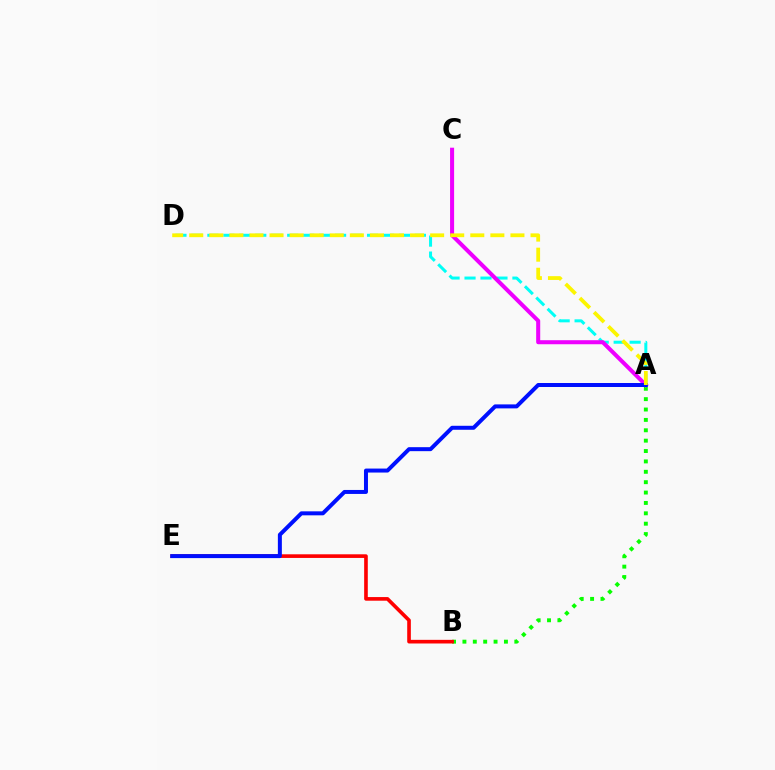{('A', 'D'): [{'color': '#00fff6', 'line_style': 'dashed', 'thickness': 2.17}, {'color': '#fcf500', 'line_style': 'dashed', 'thickness': 2.73}], ('A', 'B'): [{'color': '#08ff00', 'line_style': 'dotted', 'thickness': 2.82}], ('A', 'C'): [{'color': '#ee00ff', 'line_style': 'solid', 'thickness': 2.91}], ('B', 'E'): [{'color': '#ff0000', 'line_style': 'solid', 'thickness': 2.62}], ('A', 'E'): [{'color': '#0010ff', 'line_style': 'solid', 'thickness': 2.87}]}